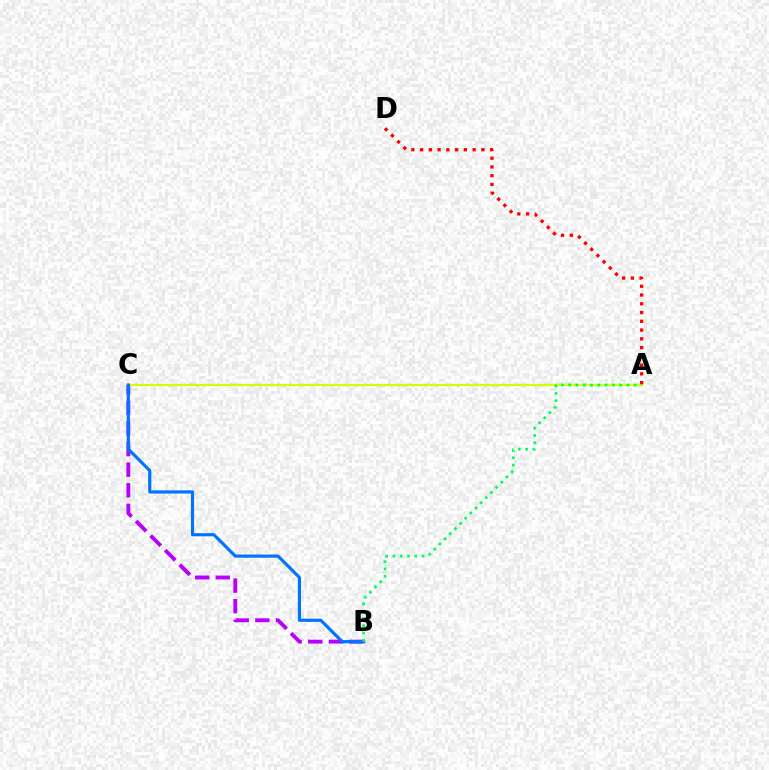{('B', 'C'): [{'color': '#b900ff', 'line_style': 'dashed', 'thickness': 2.8}, {'color': '#0074ff', 'line_style': 'solid', 'thickness': 2.28}], ('A', 'C'): [{'color': '#d1ff00', 'line_style': 'solid', 'thickness': 1.57}], ('A', 'D'): [{'color': '#ff0000', 'line_style': 'dotted', 'thickness': 2.38}], ('A', 'B'): [{'color': '#00ff5c', 'line_style': 'dotted', 'thickness': 1.98}]}